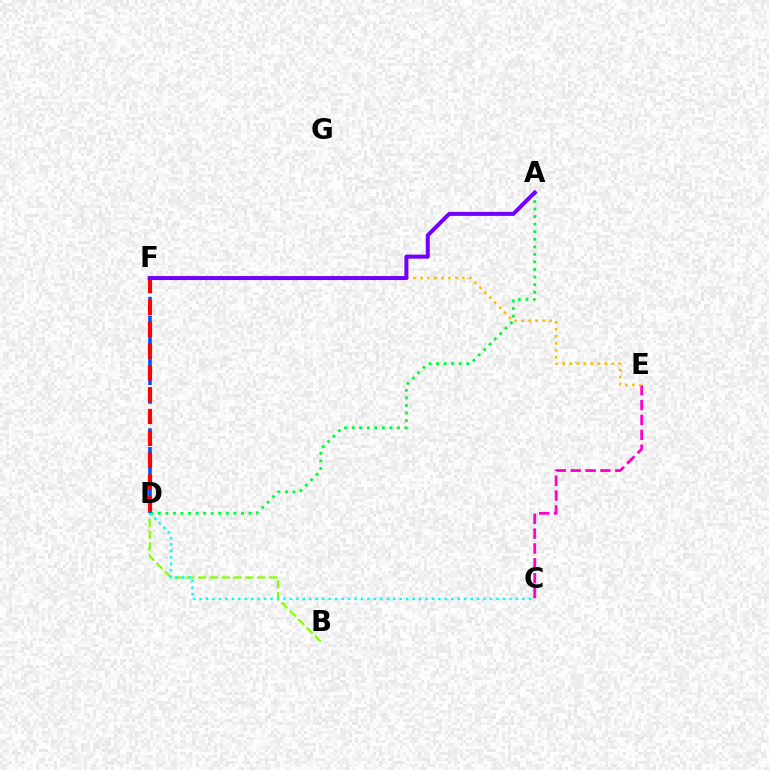{('A', 'D'): [{'color': '#00ff39', 'line_style': 'dotted', 'thickness': 2.05}], ('D', 'F'): [{'color': '#004bff', 'line_style': 'dashed', 'thickness': 2.55}, {'color': '#ff0000', 'line_style': 'dashed', 'thickness': 2.96}], ('B', 'D'): [{'color': '#84ff00', 'line_style': 'dashed', 'thickness': 1.61}], ('C', 'E'): [{'color': '#ff00cf', 'line_style': 'dashed', 'thickness': 2.02}], ('C', 'D'): [{'color': '#00fff6', 'line_style': 'dotted', 'thickness': 1.75}], ('E', 'F'): [{'color': '#ffbd00', 'line_style': 'dotted', 'thickness': 1.9}], ('A', 'F'): [{'color': '#7200ff', 'line_style': 'solid', 'thickness': 2.88}]}